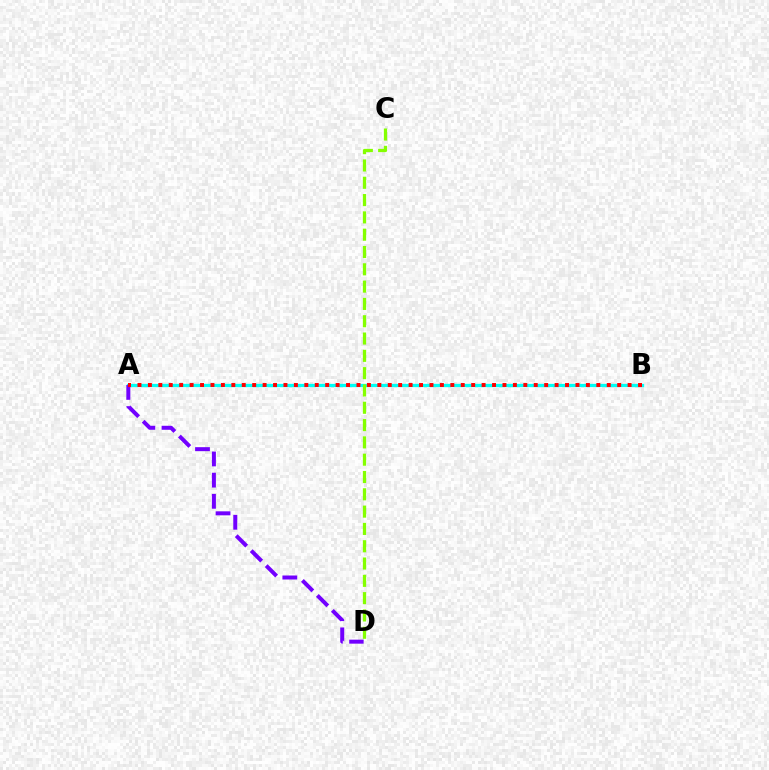{('A', 'B'): [{'color': '#00fff6', 'line_style': 'solid', 'thickness': 2.36}, {'color': '#ff0000', 'line_style': 'dotted', 'thickness': 2.83}], ('A', 'D'): [{'color': '#7200ff', 'line_style': 'dashed', 'thickness': 2.88}], ('C', 'D'): [{'color': '#84ff00', 'line_style': 'dashed', 'thickness': 2.35}]}